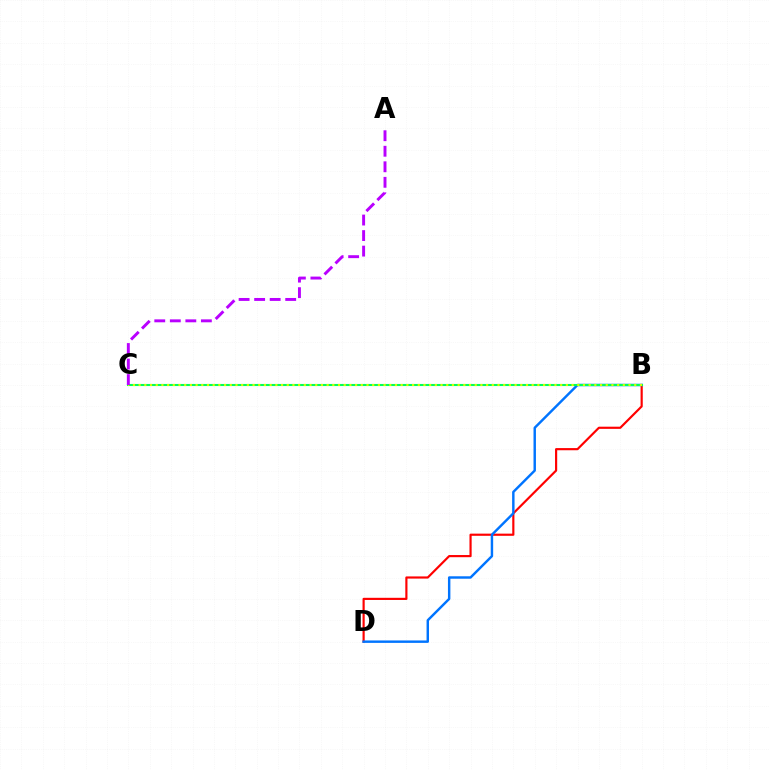{('B', 'D'): [{'color': '#ff0000', 'line_style': 'solid', 'thickness': 1.56}, {'color': '#0074ff', 'line_style': 'solid', 'thickness': 1.75}], ('B', 'C'): [{'color': '#00ff5c', 'line_style': 'solid', 'thickness': 1.51}, {'color': '#d1ff00', 'line_style': 'dotted', 'thickness': 1.55}], ('A', 'C'): [{'color': '#b900ff', 'line_style': 'dashed', 'thickness': 2.11}]}